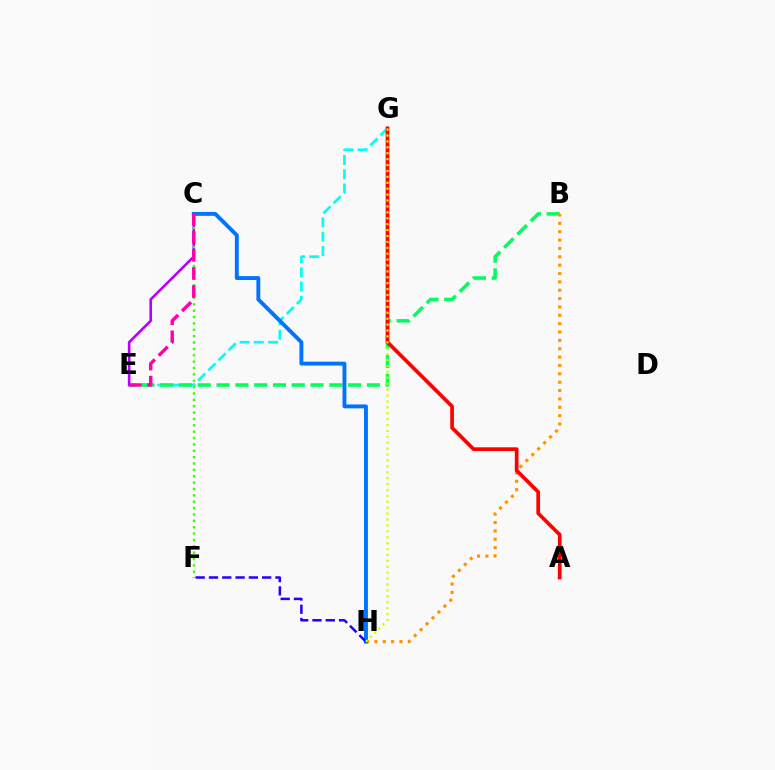{('E', 'G'): [{'color': '#00fff6', 'line_style': 'dashed', 'thickness': 1.94}], ('B', 'E'): [{'color': '#00ff5c', 'line_style': 'dashed', 'thickness': 2.55}], ('C', 'E'): [{'color': '#b900ff', 'line_style': 'solid', 'thickness': 1.89}, {'color': '#ff00ac', 'line_style': 'dashed', 'thickness': 2.46}], ('C', 'F'): [{'color': '#3dff00', 'line_style': 'dotted', 'thickness': 1.73}], ('B', 'H'): [{'color': '#ff9400', 'line_style': 'dotted', 'thickness': 2.27}], ('C', 'H'): [{'color': '#0074ff', 'line_style': 'solid', 'thickness': 2.8}], ('F', 'H'): [{'color': '#2500ff', 'line_style': 'dashed', 'thickness': 1.81}], ('A', 'G'): [{'color': '#ff0000', 'line_style': 'solid', 'thickness': 2.66}], ('G', 'H'): [{'color': '#d1ff00', 'line_style': 'dotted', 'thickness': 1.61}]}